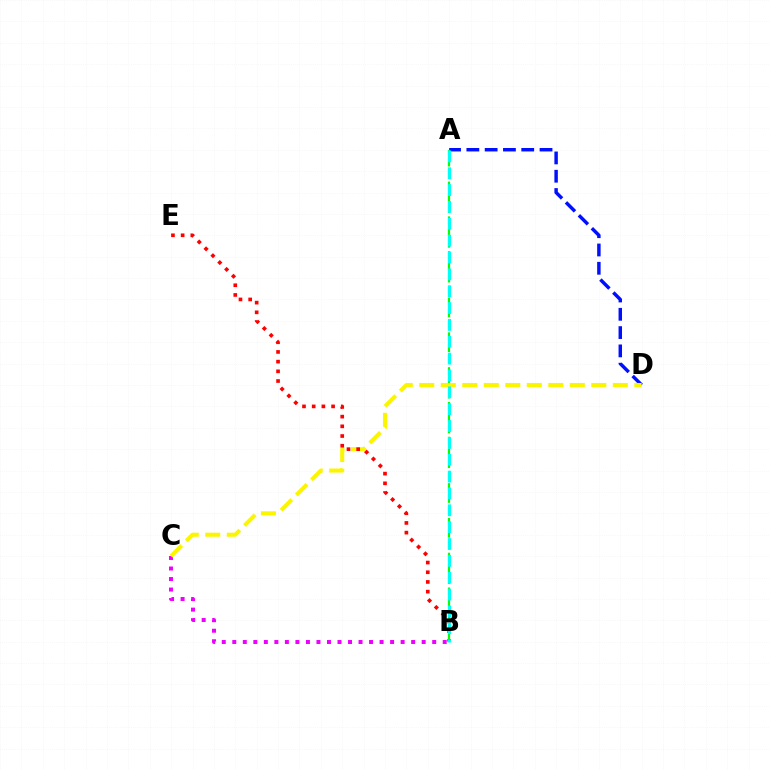{('B', 'C'): [{'color': '#ee00ff', 'line_style': 'dotted', 'thickness': 2.86}], ('A', 'D'): [{'color': '#0010ff', 'line_style': 'dashed', 'thickness': 2.49}], ('A', 'B'): [{'color': '#08ff00', 'line_style': 'dashed', 'thickness': 1.58}, {'color': '#00fff6', 'line_style': 'dashed', 'thickness': 2.29}], ('C', 'D'): [{'color': '#fcf500', 'line_style': 'dashed', 'thickness': 2.92}], ('B', 'E'): [{'color': '#ff0000', 'line_style': 'dotted', 'thickness': 2.63}]}